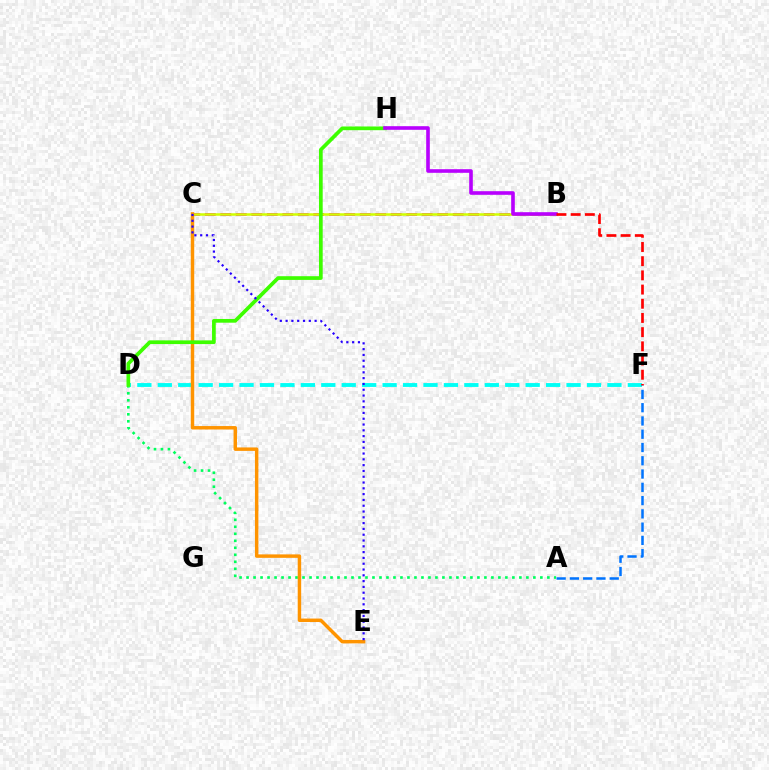{('A', 'D'): [{'color': '#00ff5c', 'line_style': 'dotted', 'thickness': 1.9}], ('B', 'C'): [{'color': '#ff00ac', 'line_style': 'dashed', 'thickness': 2.1}, {'color': '#d1ff00', 'line_style': 'solid', 'thickness': 1.81}], ('D', 'F'): [{'color': '#00fff6', 'line_style': 'dashed', 'thickness': 2.78}], ('C', 'E'): [{'color': '#ff9400', 'line_style': 'solid', 'thickness': 2.48}, {'color': '#2500ff', 'line_style': 'dotted', 'thickness': 1.58}], ('D', 'H'): [{'color': '#3dff00', 'line_style': 'solid', 'thickness': 2.68}], ('B', 'H'): [{'color': '#b900ff', 'line_style': 'solid', 'thickness': 2.6}], ('B', 'F'): [{'color': '#ff0000', 'line_style': 'dashed', 'thickness': 1.93}], ('A', 'F'): [{'color': '#0074ff', 'line_style': 'dashed', 'thickness': 1.8}]}